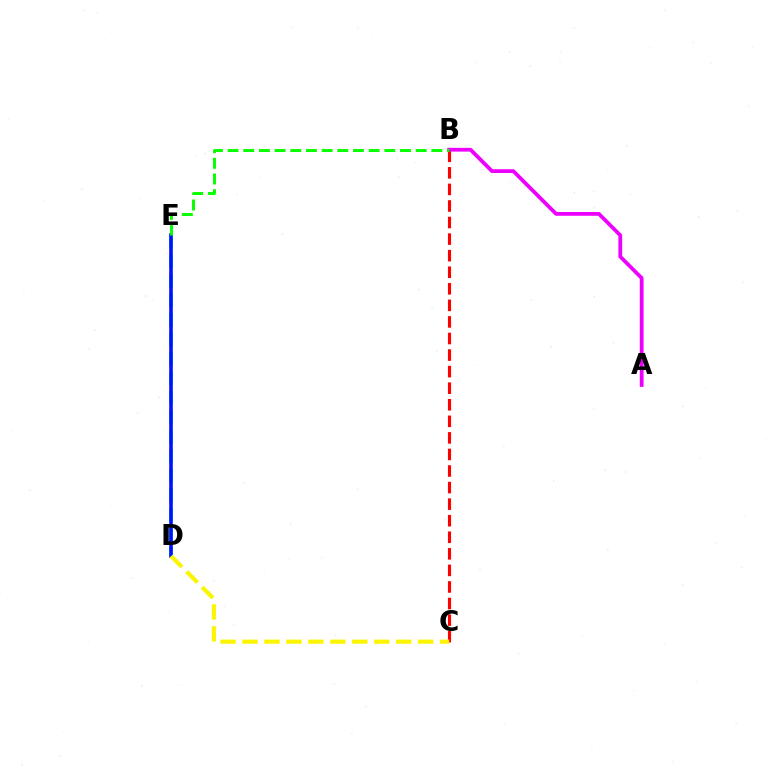{('B', 'C'): [{'color': '#ff0000', 'line_style': 'dashed', 'thickness': 2.25}], ('D', 'E'): [{'color': '#00fff6', 'line_style': 'dashed', 'thickness': 2.65}, {'color': '#0010ff', 'line_style': 'solid', 'thickness': 2.58}], ('A', 'B'): [{'color': '#ee00ff', 'line_style': 'solid', 'thickness': 2.71}], ('B', 'E'): [{'color': '#08ff00', 'line_style': 'dashed', 'thickness': 2.13}], ('C', 'D'): [{'color': '#fcf500', 'line_style': 'dashed', 'thickness': 2.98}]}